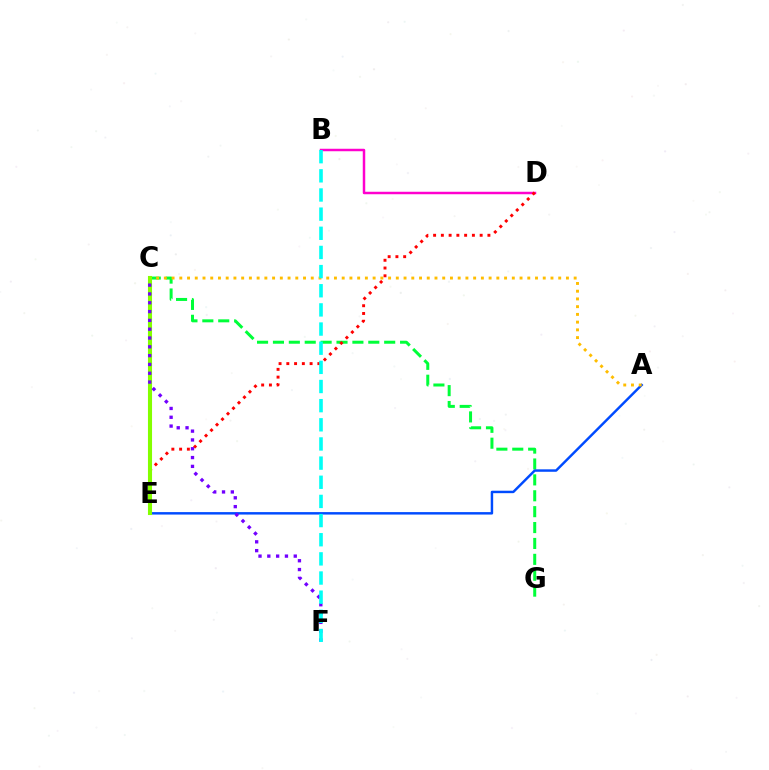{('C', 'G'): [{'color': '#00ff39', 'line_style': 'dashed', 'thickness': 2.16}], ('B', 'D'): [{'color': '#ff00cf', 'line_style': 'solid', 'thickness': 1.79}], ('A', 'E'): [{'color': '#004bff', 'line_style': 'solid', 'thickness': 1.77}], ('D', 'E'): [{'color': '#ff0000', 'line_style': 'dotted', 'thickness': 2.11}], ('A', 'C'): [{'color': '#ffbd00', 'line_style': 'dotted', 'thickness': 2.1}], ('C', 'E'): [{'color': '#84ff00', 'line_style': 'solid', 'thickness': 2.94}], ('C', 'F'): [{'color': '#7200ff', 'line_style': 'dotted', 'thickness': 2.39}], ('B', 'F'): [{'color': '#00fff6', 'line_style': 'dashed', 'thickness': 2.6}]}